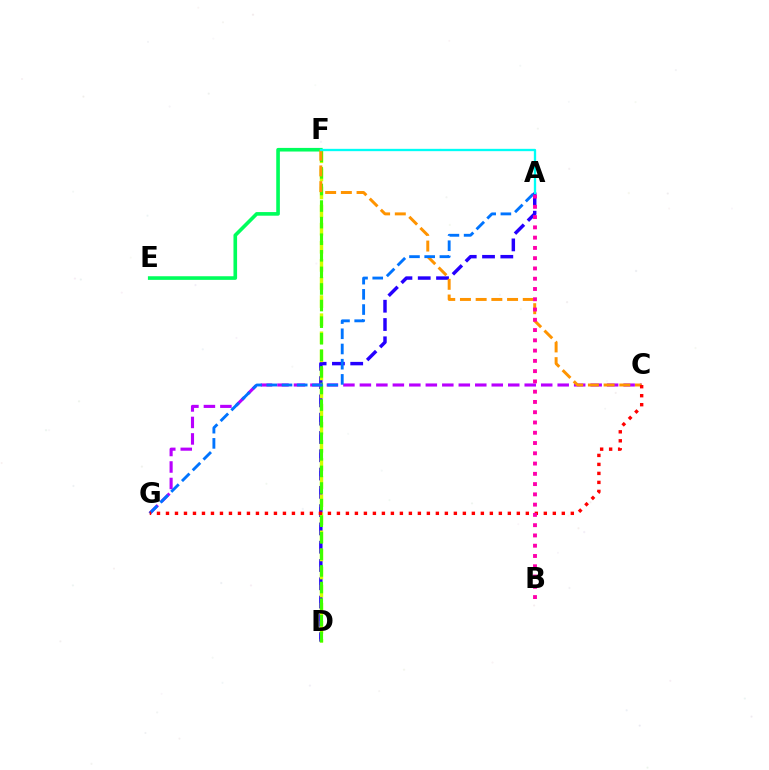{('E', 'F'): [{'color': '#00ff5c', 'line_style': 'solid', 'thickness': 2.61}], ('A', 'D'): [{'color': '#2500ff', 'line_style': 'dashed', 'thickness': 2.48}], ('D', 'F'): [{'color': '#d1ff00', 'line_style': 'dashed', 'thickness': 2.46}, {'color': '#3dff00', 'line_style': 'dashed', 'thickness': 2.25}], ('C', 'G'): [{'color': '#b900ff', 'line_style': 'dashed', 'thickness': 2.24}, {'color': '#ff0000', 'line_style': 'dotted', 'thickness': 2.44}], ('C', 'F'): [{'color': '#ff9400', 'line_style': 'dashed', 'thickness': 2.13}], ('A', 'G'): [{'color': '#0074ff', 'line_style': 'dashed', 'thickness': 2.07}], ('A', 'B'): [{'color': '#ff00ac', 'line_style': 'dotted', 'thickness': 2.79}], ('A', 'F'): [{'color': '#00fff6', 'line_style': 'solid', 'thickness': 1.68}]}